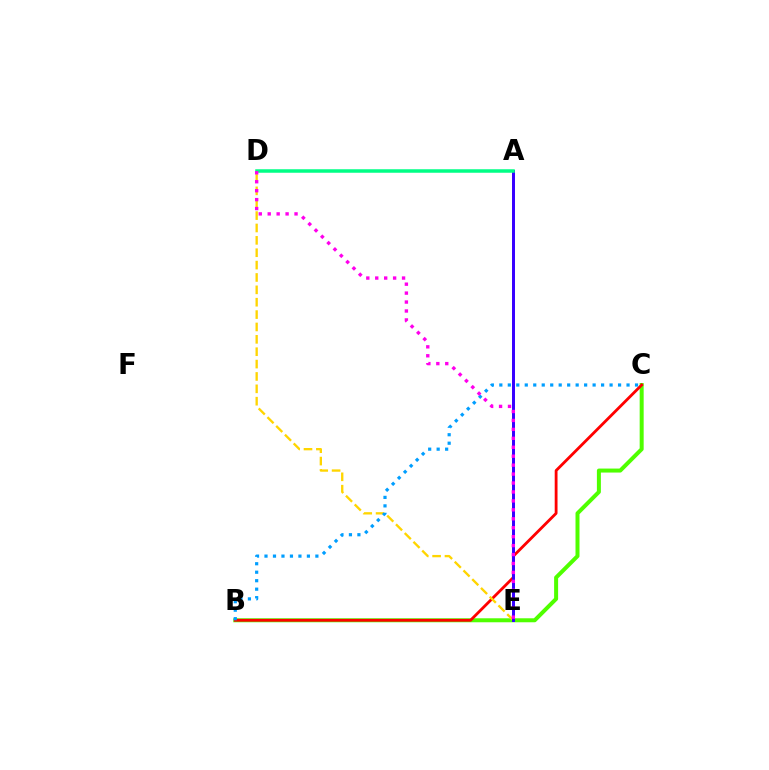{('B', 'C'): [{'color': '#4fff00', 'line_style': 'solid', 'thickness': 2.88}, {'color': '#ff0000', 'line_style': 'solid', 'thickness': 2.03}, {'color': '#009eff', 'line_style': 'dotted', 'thickness': 2.3}], ('D', 'E'): [{'color': '#ffd500', 'line_style': 'dashed', 'thickness': 1.68}, {'color': '#ff00ed', 'line_style': 'dotted', 'thickness': 2.43}], ('A', 'E'): [{'color': '#3700ff', 'line_style': 'solid', 'thickness': 2.14}], ('A', 'D'): [{'color': '#00ff86', 'line_style': 'solid', 'thickness': 2.52}]}